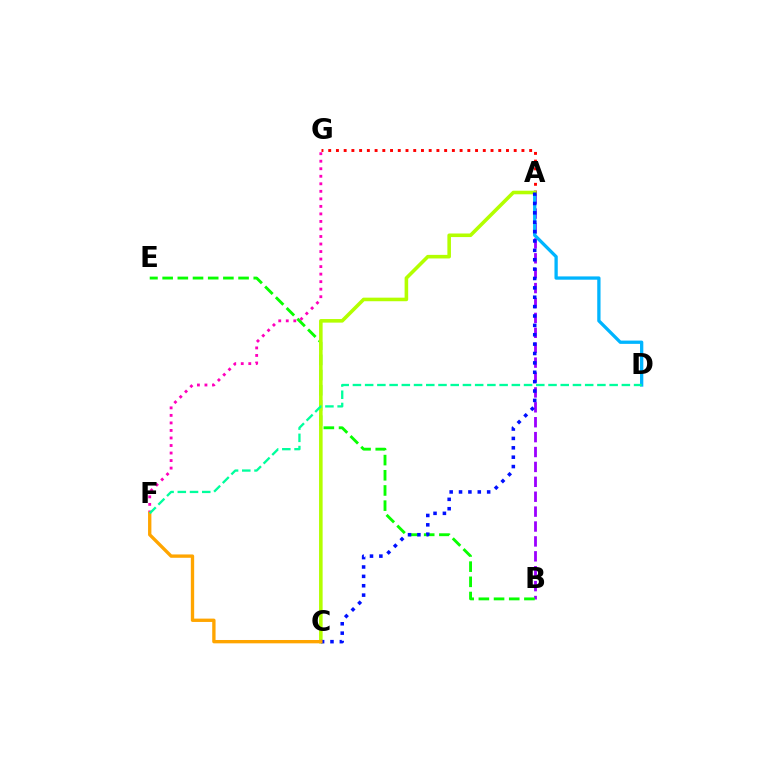{('F', 'G'): [{'color': '#ff00bd', 'line_style': 'dotted', 'thickness': 2.05}], ('A', 'B'): [{'color': '#9b00ff', 'line_style': 'dashed', 'thickness': 2.02}], ('A', 'G'): [{'color': '#ff0000', 'line_style': 'dotted', 'thickness': 2.1}], ('A', 'D'): [{'color': '#00b5ff', 'line_style': 'solid', 'thickness': 2.37}], ('B', 'E'): [{'color': '#08ff00', 'line_style': 'dashed', 'thickness': 2.06}], ('A', 'C'): [{'color': '#b3ff00', 'line_style': 'solid', 'thickness': 2.57}, {'color': '#0010ff', 'line_style': 'dotted', 'thickness': 2.55}], ('C', 'F'): [{'color': '#ffa500', 'line_style': 'solid', 'thickness': 2.4}], ('D', 'F'): [{'color': '#00ff9d', 'line_style': 'dashed', 'thickness': 1.66}]}